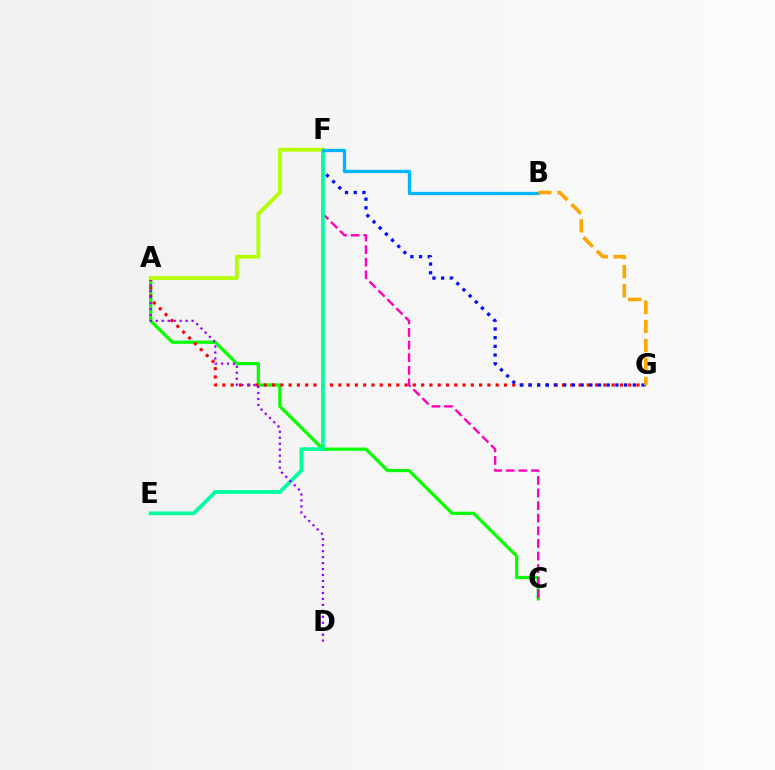{('A', 'C'): [{'color': '#08ff00', 'line_style': 'solid', 'thickness': 2.33}], ('C', 'F'): [{'color': '#ff00bd', 'line_style': 'dashed', 'thickness': 1.71}], ('A', 'G'): [{'color': '#ff0000', 'line_style': 'dotted', 'thickness': 2.25}], ('F', 'G'): [{'color': '#0010ff', 'line_style': 'dotted', 'thickness': 2.36}], ('E', 'F'): [{'color': '#00ff9d', 'line_style': 'solid', 'thickness': 2.73}], ('A', 'D'): [{'color': '#9b00ff', 'line_style': 'dotted', 'thickness': 1.62}], ('A', 'F'): [{'color': '#b3ff00', 'line_style': 'solid', 'thickness': 2.69}], ('B', 'F'): [{'color': '#00b5ff', 'line_style': 'solid', 'thickness': 2.36}], ('B', 'G'): [{'color': '#ffa500', 'line_style': 'dashed', 'thickness': 2.59}]}